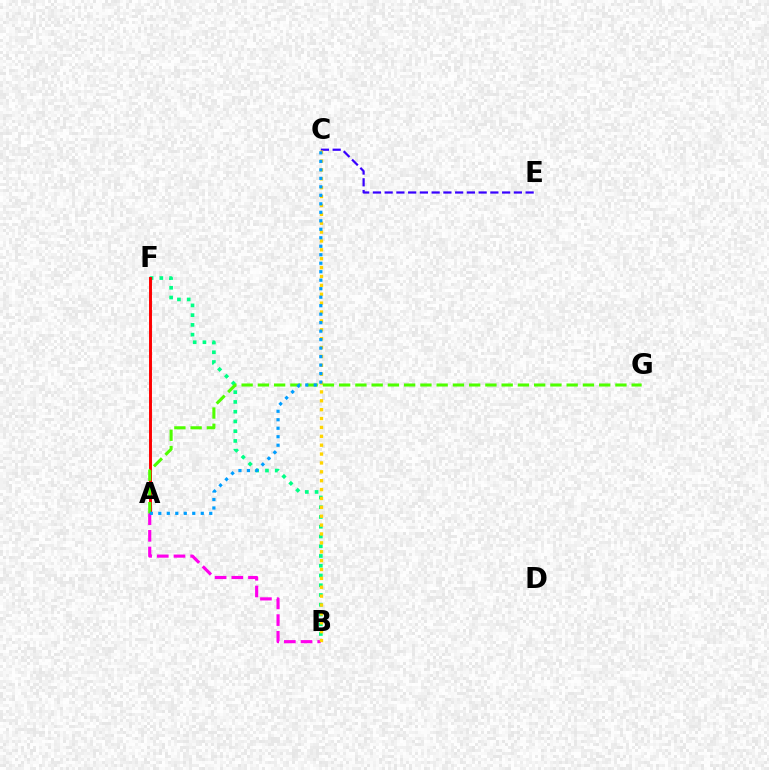{('B', 'F'): [{'color': '#00ff86', 'line_style': 'dotted', 'thickness': 2.65}], ('A', 'F'): [{'color': '#ff0000', 'line_style': 'solid', 'thickness': 2.12}], ('A', 'B'): [{'color': '#ff00ed', 'line_style': 'dashed', 'thickness': 2.27}], ('C', 'E'): [{'color': '#3700ff', 'line_style': 'dashed', 'thickness': 1.6}], ('B', 'C'): [{'color': '#ffd500', 'line_style': 'dotted', 'thickness': 2.41}], ('A', 'G'): [{'color': '#4fff00', 'line_style': 'dashed', 'thickness': 2.21}], ('A', 'C'): [{'color': '#009eff', 'line_style': 'dotted', 'thickness': 2.31}]}